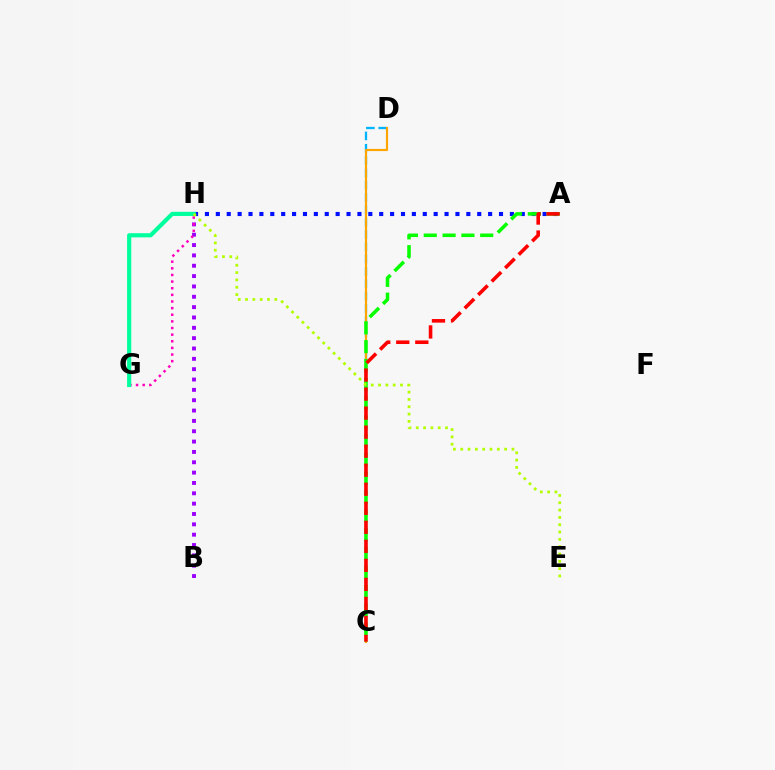{('C', 'D'): [{'color': '#00b5ff', 'line_style': 'dashed', 'thickness': 1.67}, {'color': '#ffa500', 'line_style': 'solid', 'thickness': 1.56}], ('A', 'H'): [{'color': '#0010ff', 'line_style': 'dotted', 'thickness': 2.96}], ('B', 'H'): [{'color': '#9b00ff', 'line_style': 'dotted', 'thickness': 2.81}], ('G', 'H'): [{'color': '#ff00bd', 'line_style': 'dotted', 'thickness': 1.8}, {'color': '#00ff9d', 'line_style': 'solid', 'thickness': 2.99}], ('A', 'C'): [{'color': '#08ff00', 'line_style': 'dashed', 'thickness': 2.56}, {'color': '#ff0000', 'line_style': 'dashed', 'thickness': 2.59}], ('E', 'H'): [{'color': '#b3ff00', 'line_style': 'dotted', 'thickness': 1.99}]}